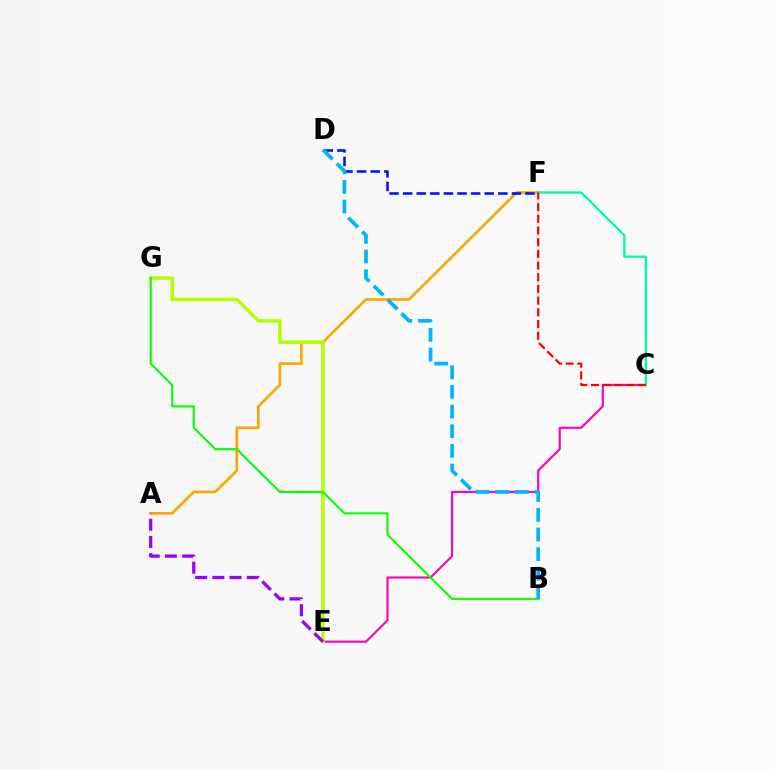{('C', 'E'): [{'color': '#ff00bd', 'line_style': 'solid', 'thickness': 1.56}], ('A', 'F'): [{'color': '#ffa500', 'line_style': 'solid', 'thickness': 1.91}], ('E', 'G'): [{'color': '#b3ff00', 'line_style': 'solid', 'thickness': 2.53}], ('A', 'E'): [{'color': '#9b00ff', 'line_style': 'dashed', 'thickness': 2.34}], ('C', 'F'): [{'color': '#00ff9d', 'line_style': 'solid', 'thickness': 1.65}, {'color': '#ff0000', 'line_style': 'dashed', 'thickness': 1.59}], ('D', 'F'): [{'color': '#0010ff', 'line_style': 'dashed', 'thickness': 1.85}], ('B', 'G'): [{'color': '#08ff00', 'line_style': 'solid', 'thickness': 1.51}], ('B', 'D'): [{'color': '#00b5ff', 'line_style': 'dashed', 'thickness': 2.67}]}